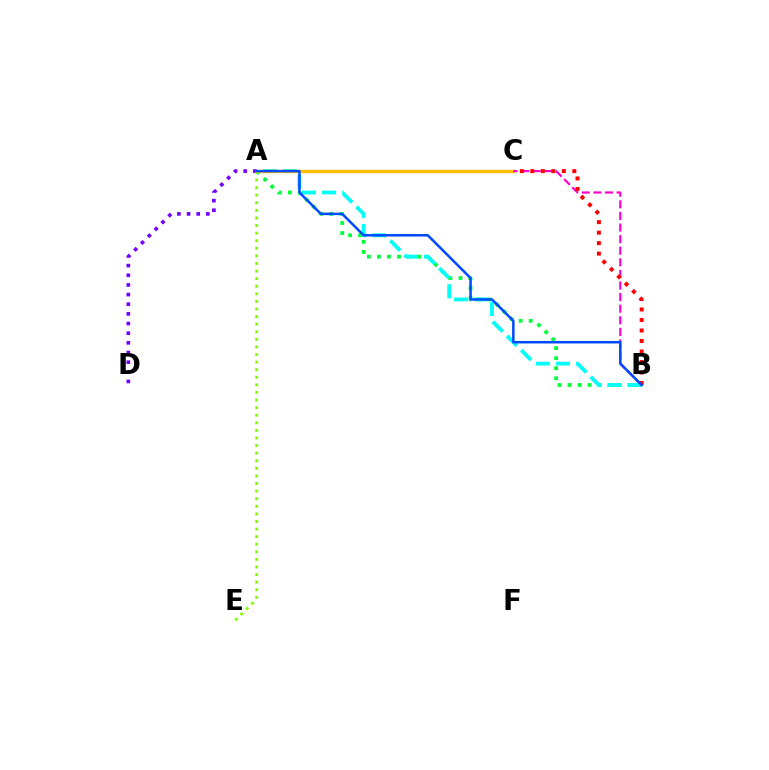{('A', 'B'): [{'color': '#00ff39', 'line_style': 'dotted', 'thickness': 2.73}, {'color': '#00fff6', 'line_style': 'dashed', 'thickness': 2.74}, {'color': '#004bff', 'line_style': 'solid', 'thickness': 1.81}], ('A', 'C'): [{'color': '#ffbd00', 'line_style': 'solid', 'thickness': 2.44}], ('B', 'C'): [{'color': '#ff00cf', 'line_style': 'dashed', 'thickness': 1.57}, {'color': '#ff0000', 'line_style': 'dotted', 'thickness': 2.85}], ('A', 'D'): [{'color': '#7200ff', 'line_style': 'dotted', 'thickness': 2.62}], ('A', 'E'): [{'color': '#84ff00', 'line_style': 'dotted', 'thickness': 2.06}]}